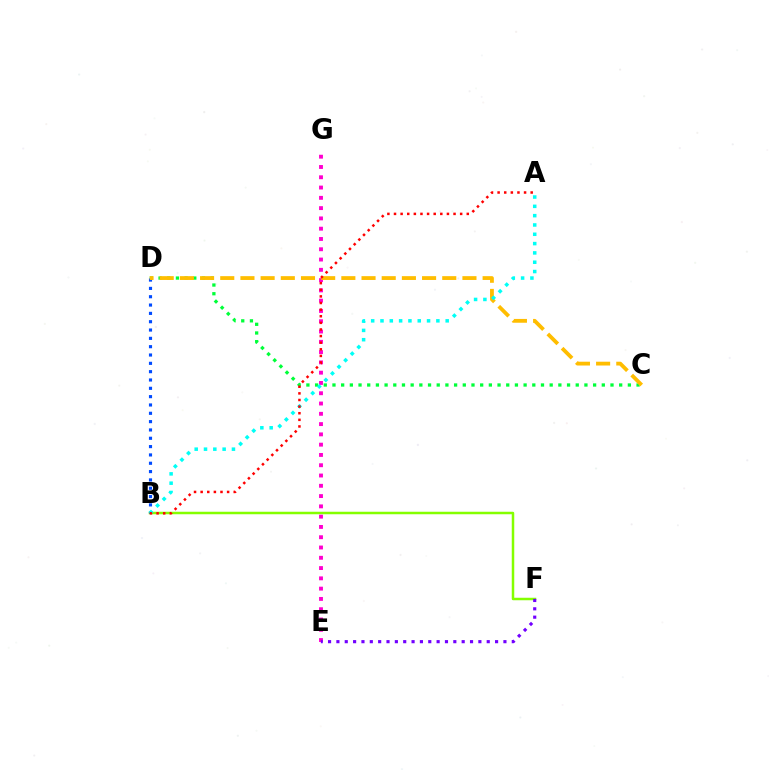{('B', 'F'): [{'color': '#84ff00', 'line_style': 'solid', 'thickness': 1.8}], ('C', 'D'): [{'color': '#00ff39', 'line_style': 'dotted', 'thickness': 2.36}, {'color': '#ffbd00', 'line_style': 'dashed', 'thickness': 2.74}], ('E', 'G'): [{'color': '#ff00cf', 'line_style': 'dotted', 'thickness': 2.79}], ('B', 'D'): [{'color': '#004bff', 'line_style': 'dotted', 'thickness': 2.26}], ('A', 'B'): [{'color': '#00fff6', 'line_style': 'dotted', 'thickness': 2.53}, {'color': '#ff0000', 'line_style': 'dotted', 'thickness': 1.8}], ('E', 'F'): [{'color': '#7200ff', 'line_style': 'dotted', 'thickness': 2.27}]}